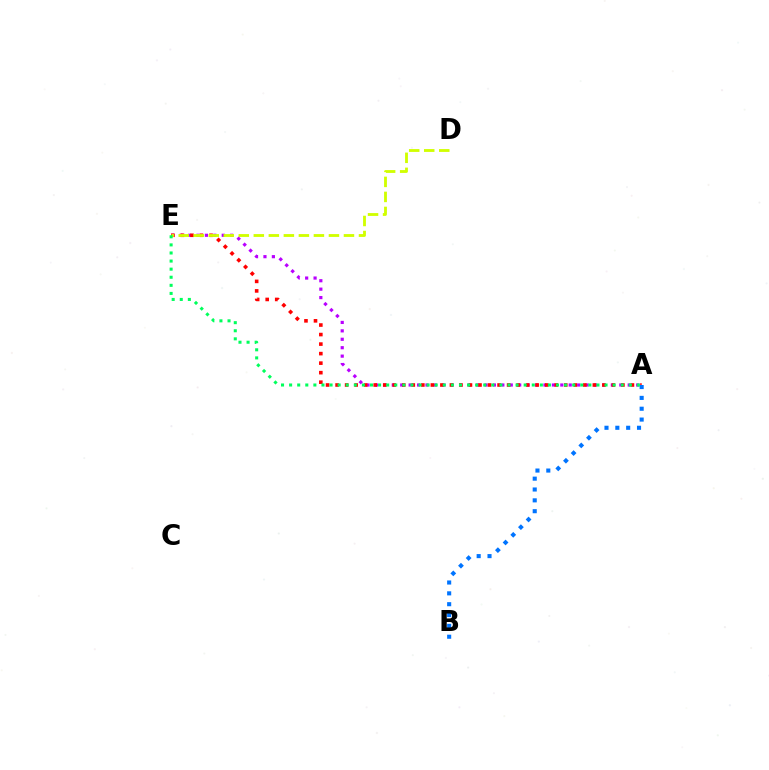{('A', 'E'): [{'color': '#b900ff', 'line_style': 'dotted', 'thickness': 2.29}, {'color': '#ff0000', 'line_style': 'dotted', 'thickness': 2.59}, {'color': '#00ff5c', 'line_style': 'dotted', 'thickness': 2.2}], ('D', 'E'): [{'color': '#d1ff00', 'line_style': 'dashed', 'thickness': 2.04}], ('A', 'B'): [{'color': '#0074ff', 'line_style': 'dotted', 'thickness': 2.95}]}